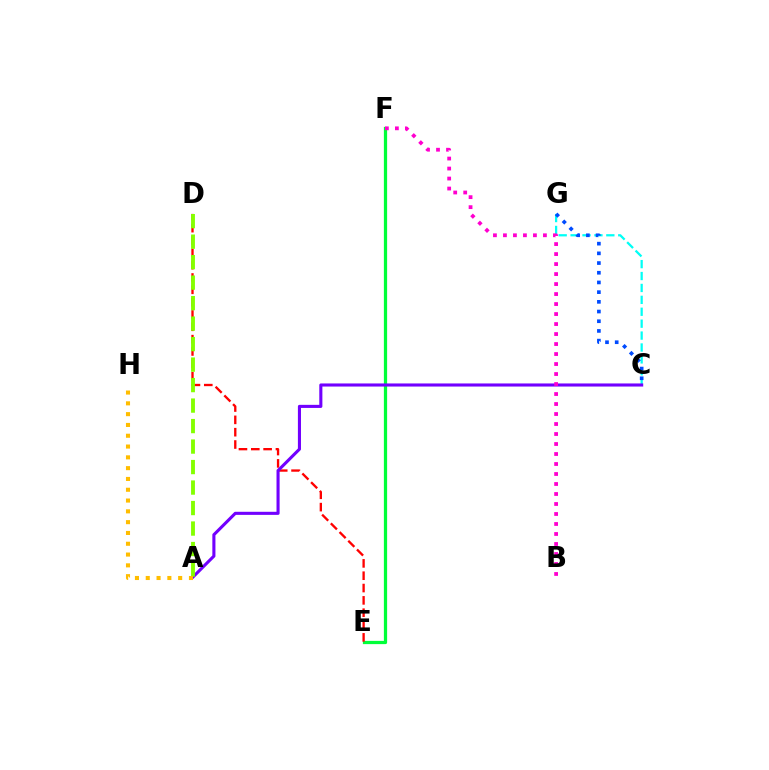{('E', 'F'): [{'color': '#00ff39', 'line_style': 'solid', 'thickness': 2.33}], ('C', 'G'): [{'color': '#00fff6', 'line_style': 'dashed', 'thickness': 1.62}, {'color': '#004bff', 'line_style': 'dotted', 'thickness': 2.63}], ('D', 'E'): [{'color': '#ff0000', 'line_style': 'dashed', 'thickness': 1.68}], ('A', 'C'): [{'color': '#7200ff', 'line_style': 'solid', 'thickness': 2.23}], ('B', 'F'): [{'color': '#ff00cf', 'line_style': 'dotted', 'thickness': 2.72}], ('A', 'D'): [{'color': '#84ff00', 'line_style': 'dashed', 'thickness': 2.78}], ('A', 'H'): [{'color': '#ffbd00', 'line_style': 'dotted', 'thickness': 2.93}]}